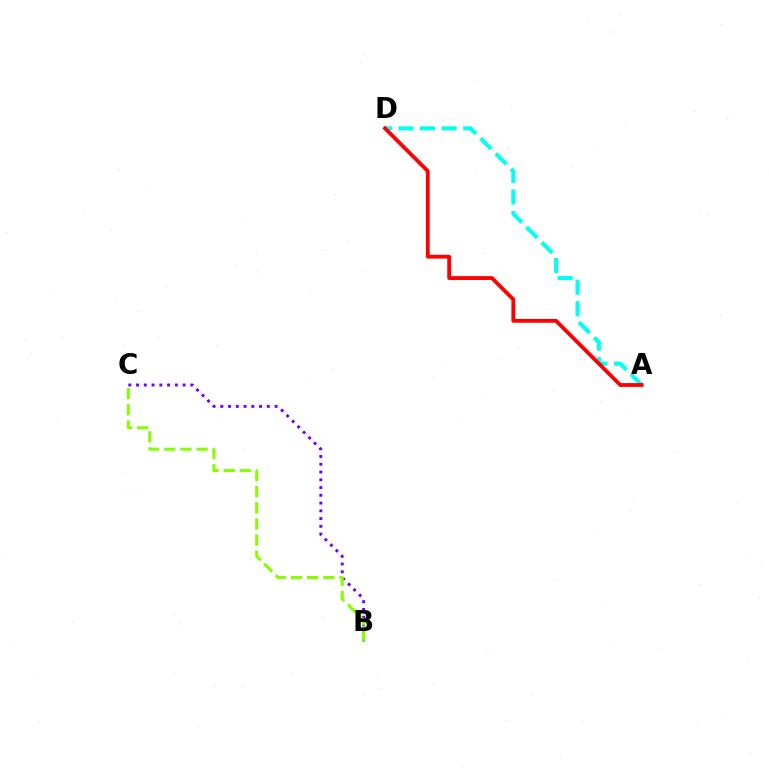{('A', 'D'): [{'color': '#00fff6', 'line_style': 'dashed', 'thickness': 2.93}, {'color': '#ff0000', 'line_style': 'solid', 'thickness': 2.75}], ('B', 'C'): [{'color': '#7200ff', 'line_style': 'dotted', 'thickness': 2.11}, {'color': '#84ff00', 'line_style': 'dashed', 'thickness': 2.2}]}